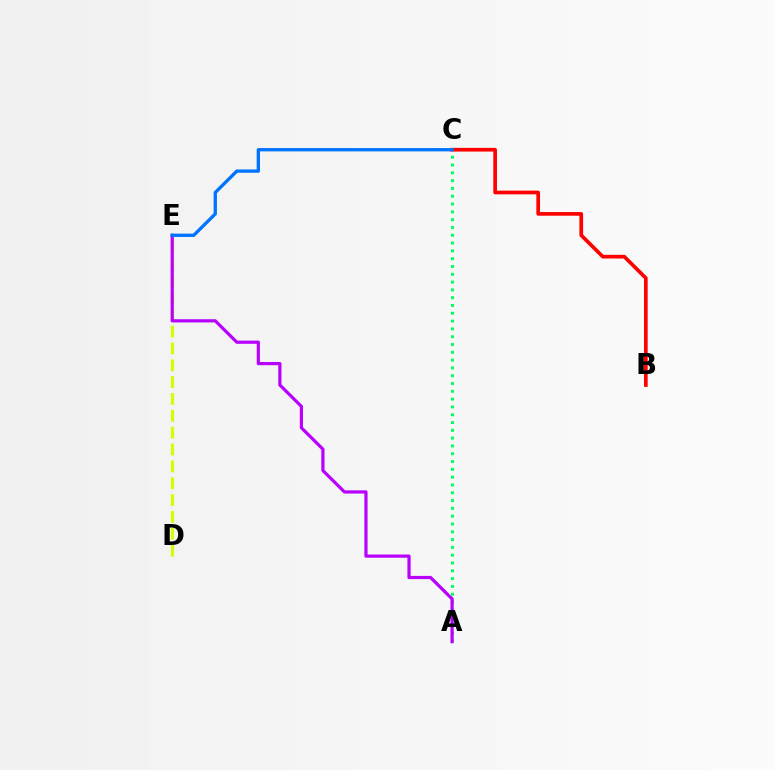{('B', 'C'): [{'color': '#ff0000', 'line_style': 'solid', 'thickness': 2.65}], ('A', 'C'): [{'color': '#00ff5c', 'line_style': 'dotted', 'thickness': 2.12}], ('D', 'E'): [{'color': '#d1ff00', 'line_style': 'dashed', 'thickness': 2.29}], ('A', 'E'): [{'color': '#b900ff', 'line_style': 'solid', 'thickness': 2.31}], ('C', 'E'): [{'color': '#0074ff', 'line_style': 'solid', 'thickness': 2.39}]}